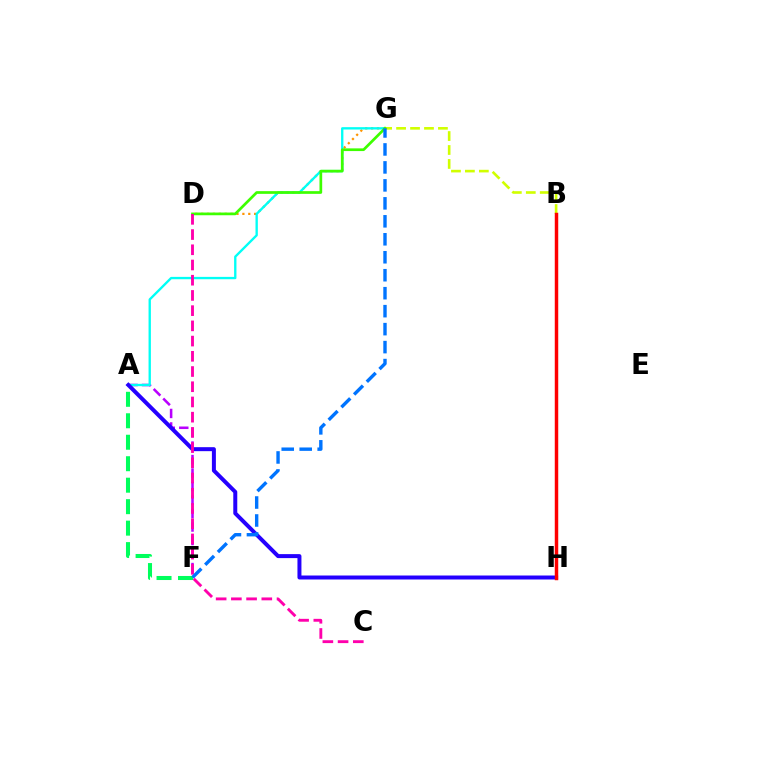{('D', 'G'): [{'color': '#ff9400', 'line_style': 'dotted', 'thickness': 1.6}, {'color': '#3dff00', 'line_style': 'solid', 'thickness': 1.95}], ('A', 'F'): [{'color': '#b900ff', 'line_style': 'dashed', 'thickness': 1.83}, {'color': '#00ff5c', 'line_style': 'dashed', 'thickness': 2.92}], ('A', 'G'): [{'color': '#00fff6', 'line_style': 'solid', 'thickness': 1.69}], ('B', 'G'): [{'color': '#d1ff00', 'line_style': 'dashed', 'thickness': 1.89}], ('A', 'H'): [{'color': '#2500ff', 'line_style': 'solid', 'thickness': 2.87}], ('C', 'D'): [{'color': '#ff00ac', 'line_style': 'dashed', 'thickness': 2.07}], ('B', 'H'): [{'color': '#ff0000', 'line_style': 'solid', 'thickness': 2.49}], ('F', 'G'): [{'color': '#0074ff', 'line_style': 'dashed', 'thickness': 2.44}]}